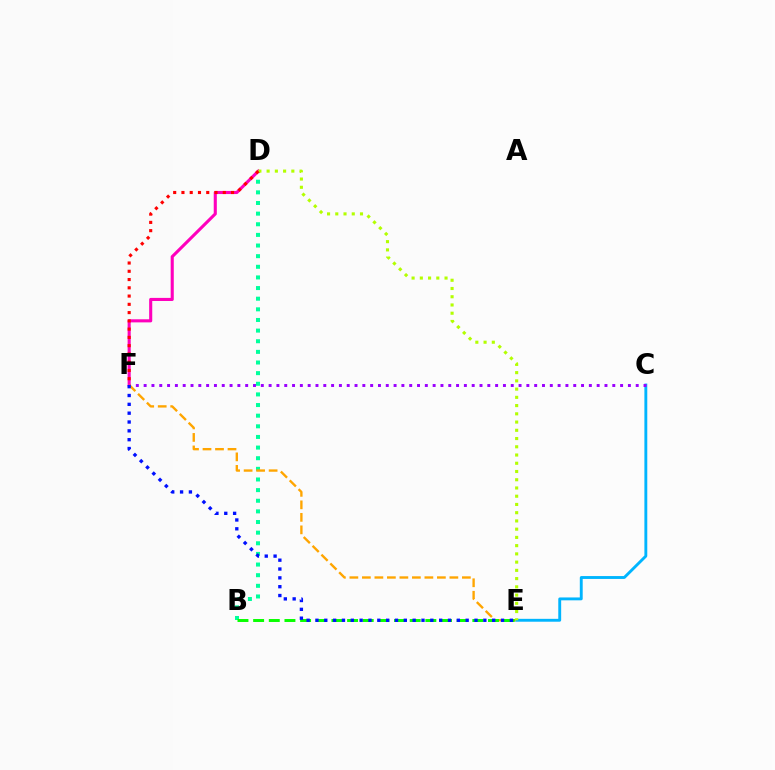{('C', 'E'): [{'color': '#00b5ff', 'line_style': 'solid', 'thickness': 2.07}], ('C', 'F'): [{'color': '#9b00ff', 'line_style': 'dotted', 'thickness': 2.12}], ('B', 'D'): [{'color': '#00ff9d', 'line_style': 'dotted', 'thickness': 2.89}], ('D', 'F'): [{'color': '#ff00bd', 'line_style': 'solid', 'thickness': 2.23}, {'color': '#ff0000', 'line_style': 'dotted', 'thickness': 2.25}], ('E', 'F'): [{'color': '#ffa500', 'line_style': 'dashed', 'thickness': 1.7}, {'color': '#0010ff', 'line_style': 'dotted', 'thickness': 2.4}], ('B', 'E'): [{'color': '#08ff00', 'line_style': 'dashed', 'thickness': 2.13}], ('D', 'E'): [{'color': '#b3ff00', 'line_style': 'dotted', 'thickness': 2.24}]}